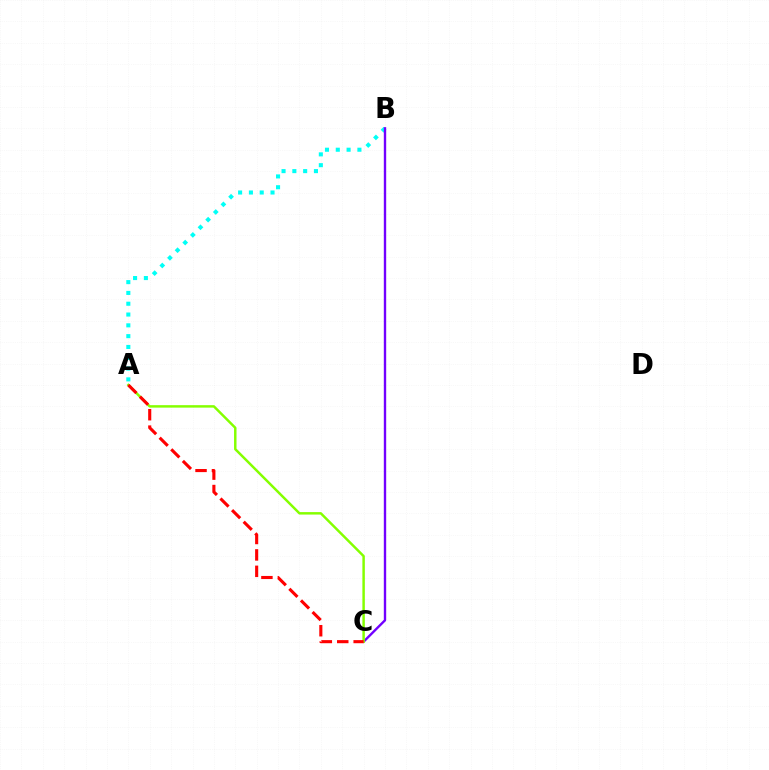{('A', 'B'): [{'color': '#00fff6', 'line_style': 'dotted', 'thickness': 2.94}], ('B', 'C'): [{'color': '#7200ff', 'line_style': 'solid', 'thickness': 1.71}], ('A', 'C'): [{'color': '#84ff00', 'line_style': 'solid', 'thickness': 1.78}, {'color': '#ff0000', 'line_style': 'dashed', 'thickness': 2.23}]}